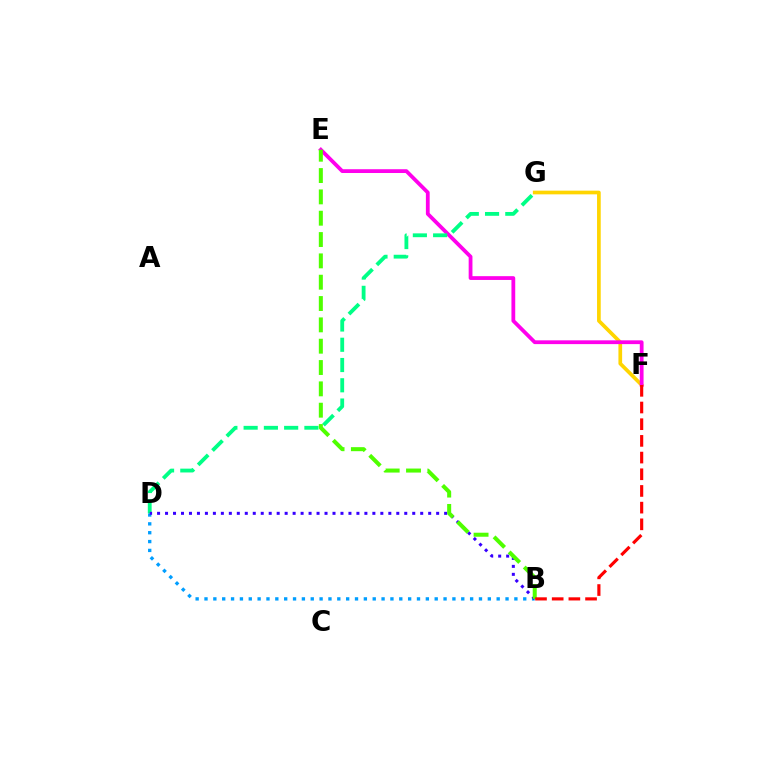{('F', 'G'): [{'color': '#ffd500', 'line_style': 'solid', 'thickness': 2.66}], ('B', 'D'): [{'color': '#009eff', 'line_style': 'dotted', 'thickness': 2.41}, {'color': '#3700ff', 'line_style': 'dotted', 'thickness': 2.17}], ('E', 'F'): [{'color': '#ff00ed', 'line_style': 'solid', 'thickness': 2.72}], ('D', 'G'): [{'color': '#00ff86', 'line_style': 'dashed', 'thickness': 2.75}], ('B', 'E'): [{'color': '#4fff00', 'line_style': 'dashed', 'thickness': 2.9}], ('B', 'F'): [{'color': '#ff0000', 'line_style': 'dashed', 'thickness': 2.27}]}